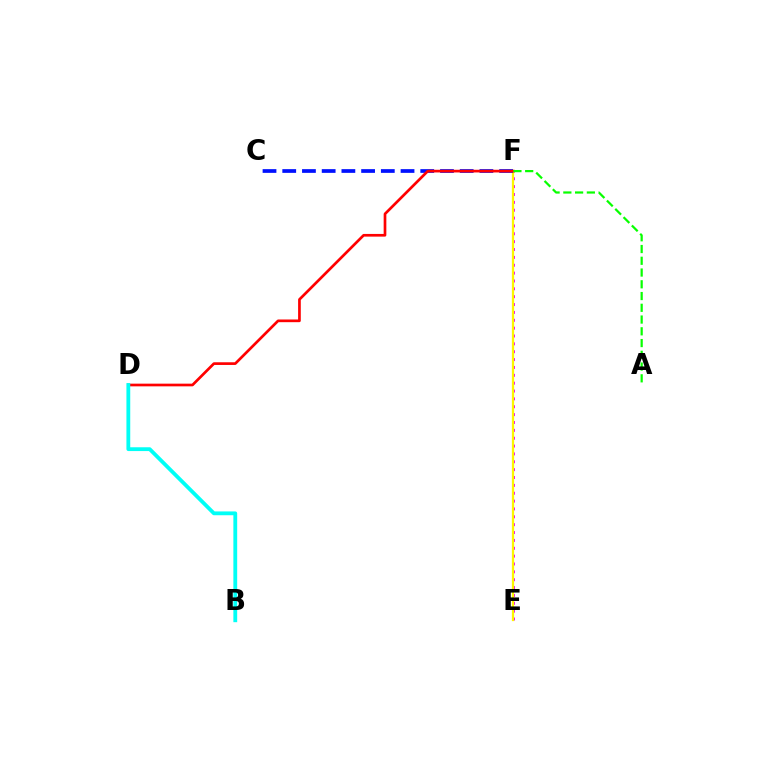{('E', 'F'): [{'color': '#ee00ff', 'line_style': 'dotted', 'thickness': 2.14}, {'color': '#fcf500', 'line_style': 'solid', 'thickness': 1.62}], ('C', 'F'): [{'color': '#0010ff', 'line_style': 'dashed', 'thickness': 2.68}], ('D', 'F'): [{'color': '#ff0000', 'line_style': 'solid', 'thickness': 1.94}], ('B', 'D'): [{'color': '#00fff6', 'line_style': 'solid', 'thickness': 2.74}], ('A', 'F'): [{'color': '#08ff00', 'line_style': 'dashed', 'thickness': 1.6}]}